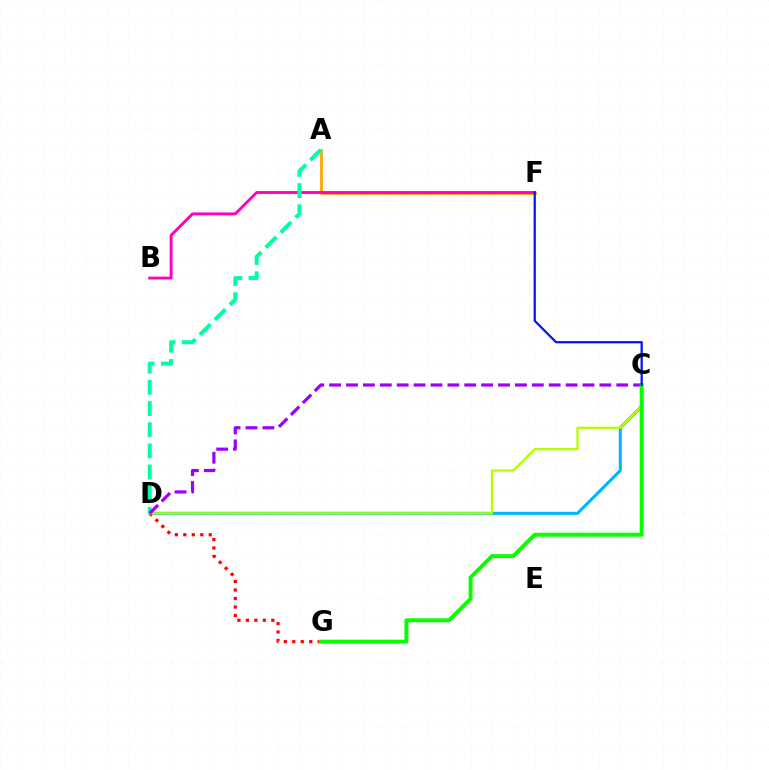{('C', 'D'): [{'color': '#00b5ff', 'line_style': 'solid', 'thickness': 2.19}, {'color': '#b3ff00', 'line_style': 'solid', 'thickness': 1.65}, {'color': '#9b00ff', 'line_style': 'dashed', 'thickness': 2.29}], ('A', 'F'): [{'color': '#ffa500', 'line_style': 'solid', 'thickness': 1.98}], ('D', 'G'): [{'color': '#ff0000', 'line_style': 'dotted', 'thickness': 2.3}], ('B', 'F'): [{'color': '#ff00bd', 'line_style': 'solid', 'thickness': 2.07}], ('A', 'D'): [{'color': '#00ff9d', 'line_style': 'dashed', 'thickness': 2.88}], ('C', 'G'): [{'color': '#08ff00', 'line_style': 'solid', 'thickness': 2.84}], ('C', 'F'): [{'color': '#0010ff', 'line_style': 'solid', 'thickness': 1.59}]}